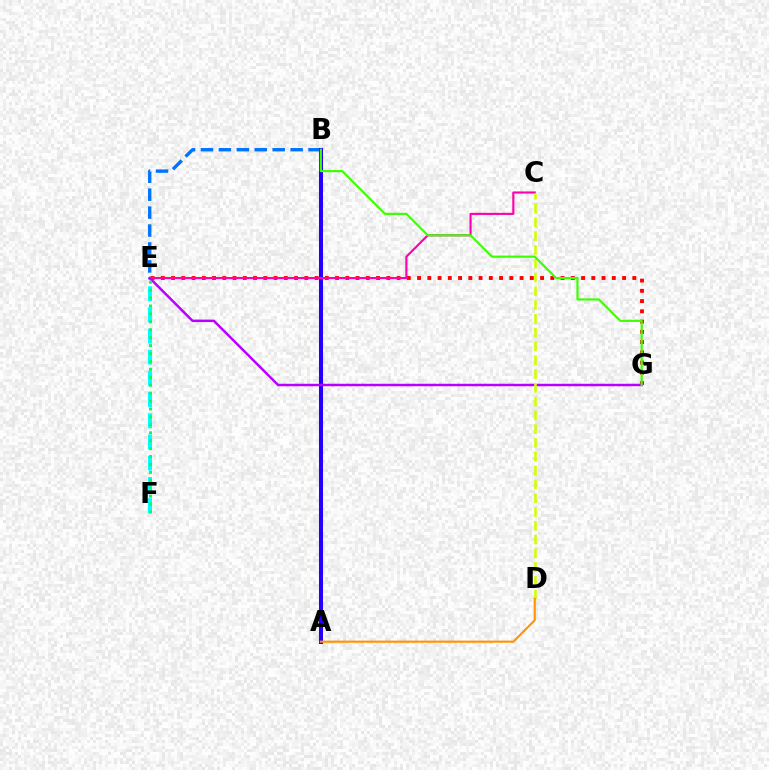{('E', 'G'): [{'color': '#ff0000', 'line_style': 'dotted', 'thickness': 2.78}, {'color': '#b900ff', 'line_style': 'solid', 'thickness': 1.78}], ('B', 'E'): [{'color': '#0074ff', 'line_style': 'dashed', 'thickness': 2.44}], ('A', 'B'): [{'color': '#2500ff', 'line_style': 'solid', 'thickness': 2.91}], ('E', 'F'): [{'color': '#00fff6', 'line_style': 'dashed', 'thickness': 2.88}, {'color': '#00ff5c', 'line_style': 'dotted', 'thickness': 2.15}], ('C', 'E'): [{'color': '#ff00ac', 'line_style': 'solid', 'thickness': 1.53}], ('C', 'D'): [{'color': '#d1ff00', 'line_style': 'dashed', 'thickness': 1.87}], ('B', 'G'): [{'color': '#3dff00', 'line_style': 'solid', 'thickness': 1.56}], ('A', 'D'): [{'color': '#ff9400', 'line_style': 'solid', 'thickness': 1.52}]}